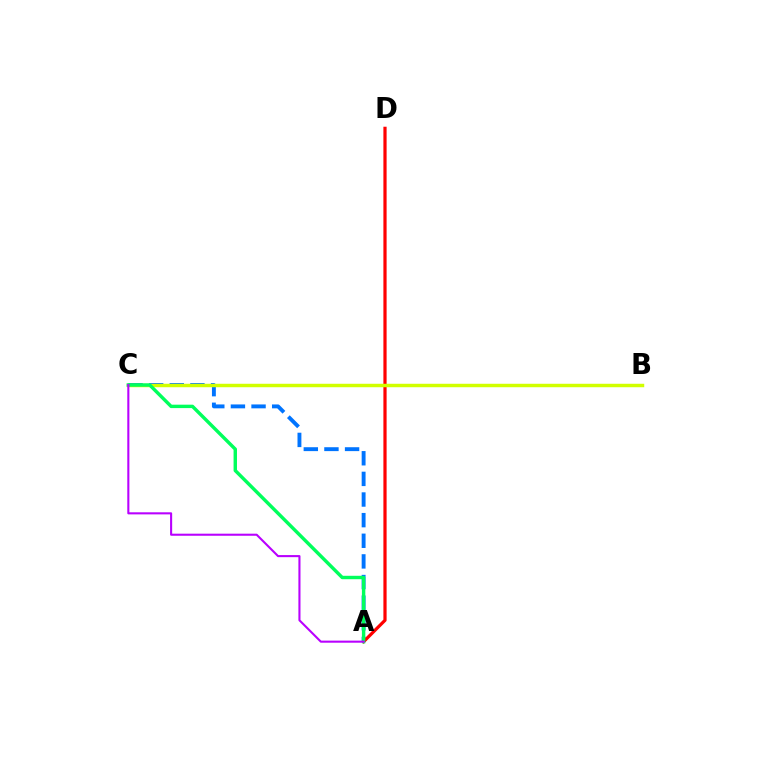{('A', 'C'): [{'color': '#0074ff', 'line_style': 'dashed', 'thickness': 2.8}, {'color': '#00ff5c', 'line_style': 'solid', 'thickness': 2.46}, {'color': '#b900ff', 'line_style': 'solid', 'thickness': 1.5}], ('A', 'D'): [{'color': '#ff0000', 'line_style': 'solid', 'thickness': 2.31}], ('B', 'C'): [{'color': '#d1ff00', 'line_style': 'solid', 'thickness': 2.49}]}